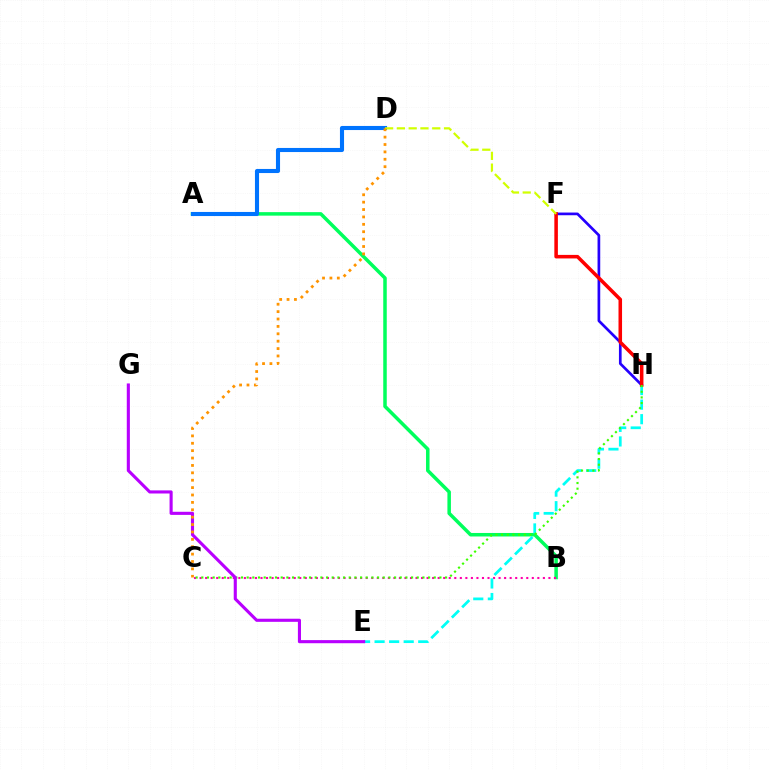{('F', 'H'): [{'color': '#2500ff', 'line_style': 'solid', 'thickness': 1.94}, {'color': '#ff0000', 'line_style': 'solid', 'thickness': 2.55}], ('A', 'B'): [{'color': '#00ff5c', 'line_style': 'solid', 'thickness': 2.53}], ('B', 'C'): [{'color': '#ff00ac', 'line_style': 'dotted', 'thickness': 1.5}], ('A', 'D'): [{'color': '#0074ff', 'line_style': 'solid', 'thickness': 2.95}], ('E', 'H'): [{'color': '#00fff6', 'line_style': 'dashed', 'thickness': 1.98}], ('C', 'H'): [{'color': '#3dff00', 'line_style': 'dotted', 'thickness': 1.54}], ('E', 'G'): [{'color': '#b900ff', 'line_style': 'solid', 'thickness': 2.23}], ('D', 'F'): [{'color': '#d1ff00', 'line_style': 'dashed', 'thickness': 1.6}], ('C', 'D'): [{'color': '#ff9400', 'line_style': 'dotted', 'thickness': 2.01}]}